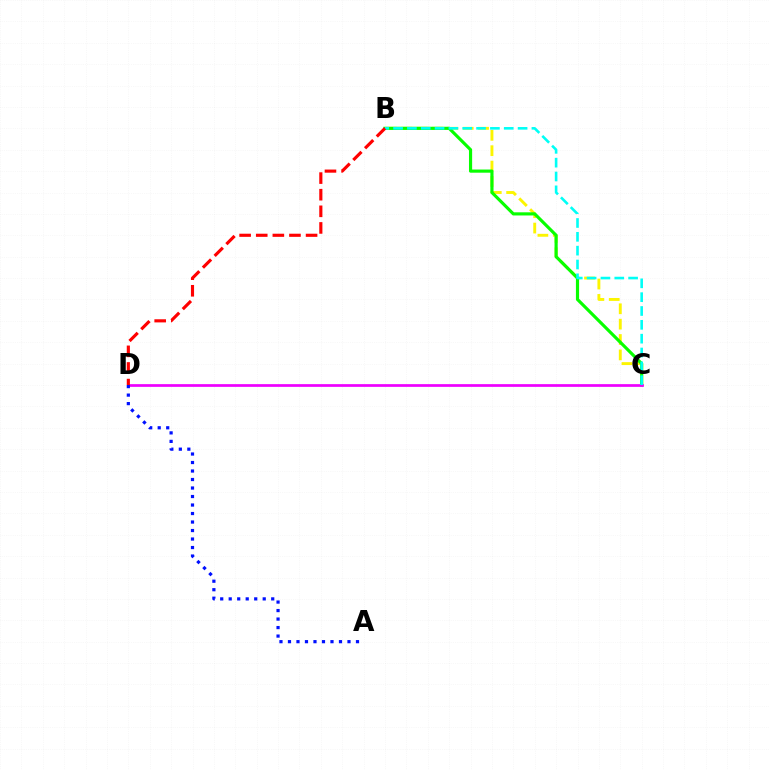{('B', 'C'): [{'color': '#fcf500', 'line_style': 'dashed', 'thickness': 2.09}, {'color': '#08ff00', 'line_style': 'solid', 'thickness': 2.27}, {'color': '#00fff6', 'line_style': 'dashed', 'thickness': 1.88}], ('C', 'D'): [{'color': '#ee00ff', 'line_style': 'solid', 'thickness': 1.96}], ('B', 'D'): [{'color': '#ff0000', 'line_style': 'dashed', 'thickness': 2.26}], ('A', 'D'): [{'color': '#0010ff', 'line_style': 'dotted', 'thickness': 2.31}]}